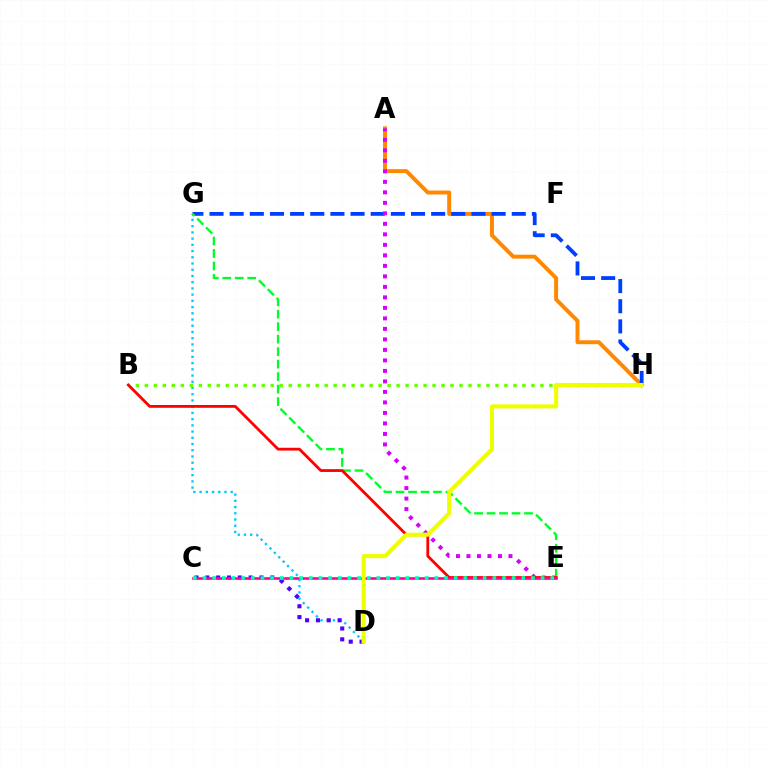{('D', 'G'): [{'color': '#00c7ff', 'line_style': 'dotted', 'thickness': 1.69}], ('A', 'H'): [{'color': '#ff8800', 'line_style': 'solid', 'thickness': 2.84}], ('B', 'H'): [{'color': '#66ff00', 'line_style': 'dotted', 'thickness': 2.44}], ('C', 'D'): [{'color': '#4f00ff', 'line_style': 'dotted', 'thickness': 2.94}], ('G', 'H'): [{'color': '#003fff', 'line_style': 'dashed', 'thickness': 2.74}], ('A', 'E'): [{'color': '#d600ff', 'line_style': 'dotted', 'thickness': 2.85}], ('E', 'G'): [{'color': '#00ff27', 'line_style': 'dashed', 'thickness': 1.7}], ('B', 'E'): [{'color': '#ff0000', 'line_style': 'solid', 'thickness': 2.02}], ('C', 'E'): [{'color': '#ff00a0', 'line_style': 'solid', 'thickness': 1.89}, {'color': '#00ffaf', 'line_style': 'dotted', 'thickness': 2.62}], ('D', 'H'): [{'color': '#eeff00', 'line_style': 'solid', 'thickness': 2.95}]}